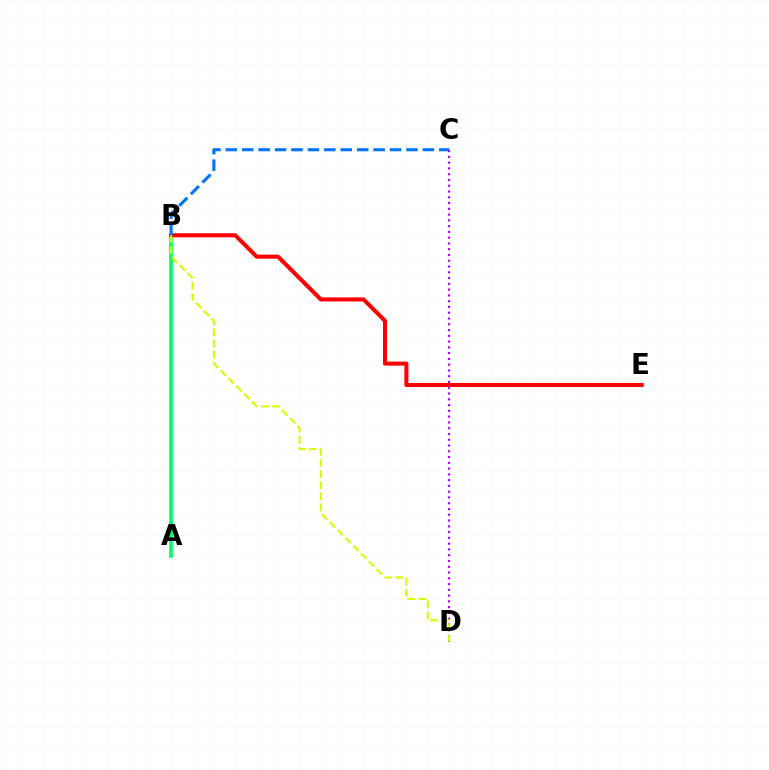{('A', 'B'): [{'color': '#00ff5c', 'line_style': 'solid', 'thickness': 2.61}], ('B', 'E'): [{'color': '#ff0000', 'line_style': 'solid', 'thickness': 2.91}], ('B', 'C'): [{'color': '#0074ff', 'line_style': 'dashed', 'thickness': 2.23}], ('C', 'D'): [{'color': '#b900ff', 'line_style': 'dotted', 'thickness': 1.57}], ('B', 'D'): [{'color': '#d1ff00', 'line_style': 'dashed', 'thickness': 1.51}]}